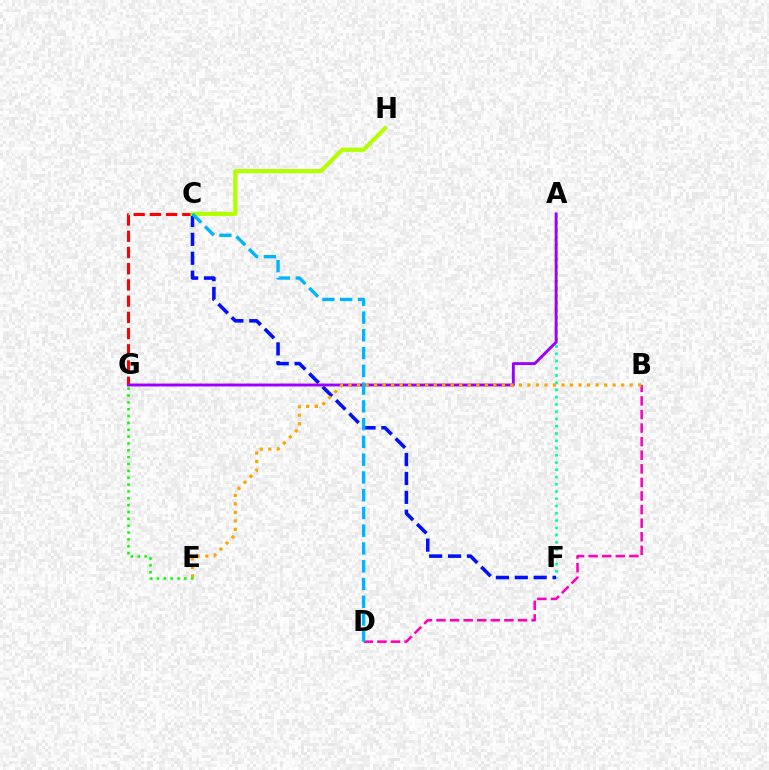{('A', 'F'): [{'color': '#00ff9d', 'line_style': 'dotted', 'thickness': 1.97}], ('C', 'F'): [{'color': '#0010ff', 'line_style': 'dashed', 'thickness': 2.57}], ('B', 'D'): [{'color': '#ff00bd', 'line_style': 'dashed', 'thickness': 1.85}], ('C', 'G'): [{'color': '#ff0000', 'line_style': 'dashed', 'thickness': 2.2}], ('A', 'G'): [{'color': '#9b00ff', 'line_style': 'solid', 'thickness': 2.08}], ('C', 'H'): [{'color': '#b3ff00', 'line_style': 'solid', 'thickness': 2.99}], ('B', 'E'): [{'color': '#ffa500', 'line_style': 'dotted', 'thickness': 2.32}], ('E', 'G'): [{'color': '#08ff00', 'line_style': 'dotted', 'thickness': 1.86}], ('C', 'D'): [{'color': '#00b5ff', 'line_style': 'dashed', 'thickness': 2.41}]}